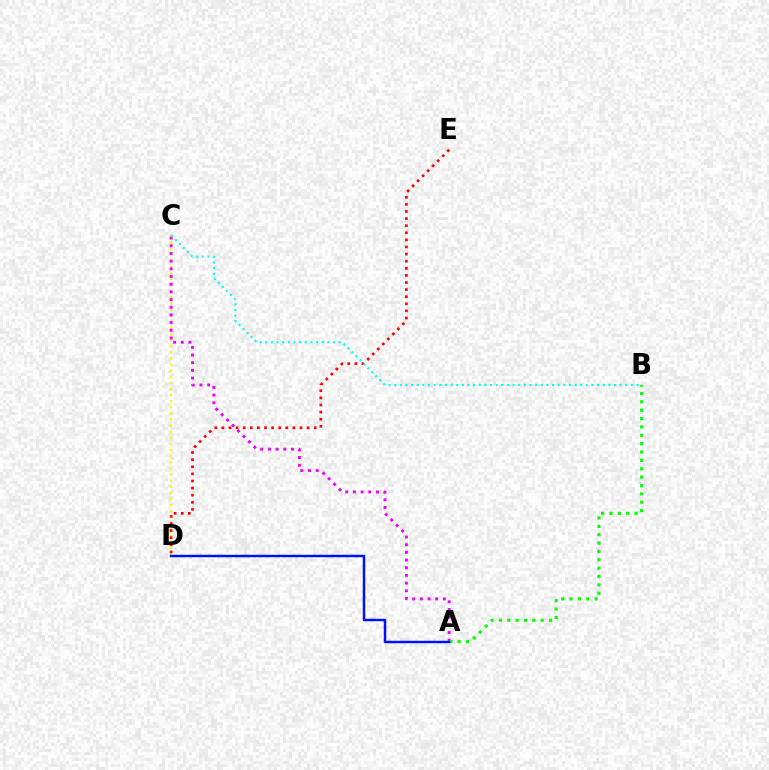{('C', 'D'): [{'color': '#fcf500', 'line_style': 'dotted', 'thickness': 1.66}], ('A', 'C'): [{'color': '#ee00ff', 'line_style': 'dotted', 'thickness': 2.09}], ('D', 'E'): [{'color': '#ff0000', 'line_style': 'dotted', 'thickness': 1.93}], ('A', 'B'): [{'color': '#08ff00', 'line_style': 'dotted', 'thickness': 2.27}], ('A', 'D'): [{'color': '#0010ff', 'line_style': 'solid', 'thickness': 1.77}], ('B', 'C'): [{'color': '#00fff6', 'line_style': 'dotted', 'thickness': 1.53}]}